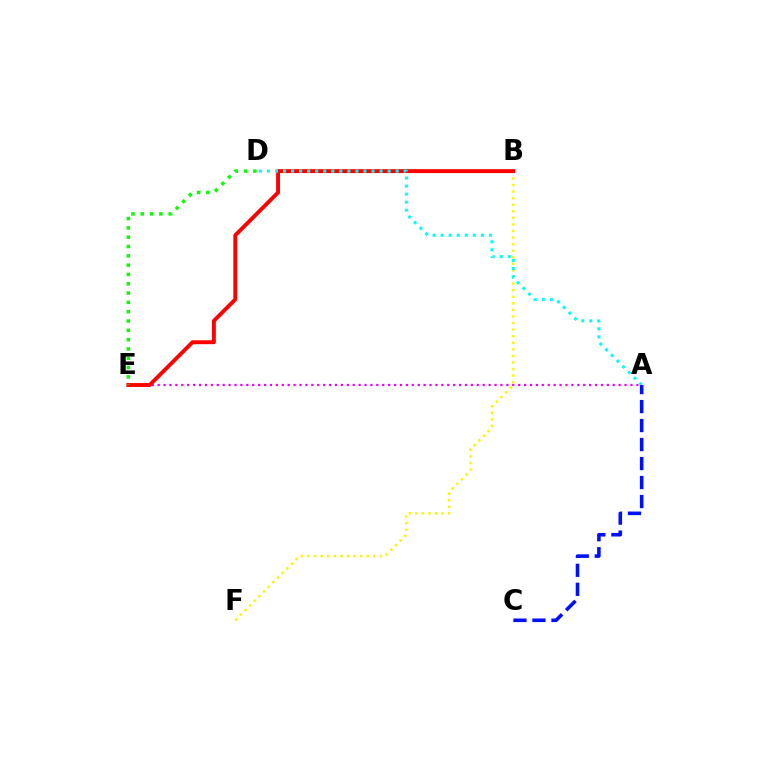{('A', 'E'): [{'color': '#ee00ff', 'line_style': 'dotted', 'thickness': 1.61}], ('B', 'F'): [{'color': '#fcf500', 'line_style': 'dotted', 'thickness': 1.79}], ('B', 'E'): [{'color': '#ff0000', 'line_style': 'solid', 'thickness': 2.81}], ('A', 'D'): [{'color': '#00fff6', 'line_style': 'dotted', 'thickness': 2.19}], ('D', 'E'): [{'color': '#08ff00', 'line_style': 'dotted', 'thickness': 2.53}], ('A', 'C'): [{'color': '#0010ff', 'line_style': 'dashed', 'thickness': 2.58}]}